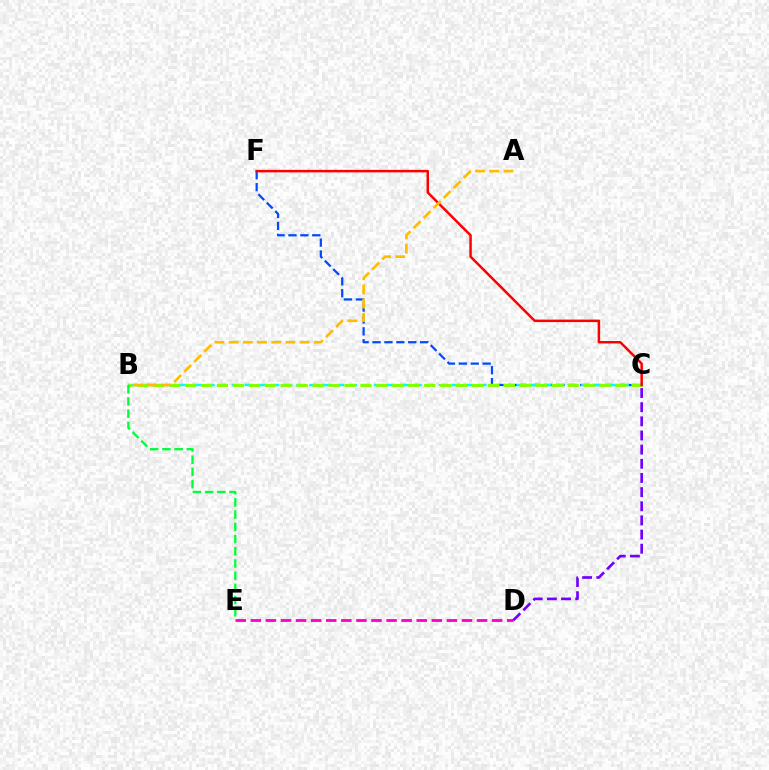{('C', 'F'): [{'color': '#004bff', 'line_style': 'dashed', 'thickness': 1.62}, {'color': '#ff0000', 'line_style': 'solid', 'thickness': 1.8}], ('D', 'E'): [{'color': '#ff00cf', 'line_style': 'dashed', 'thickness': 2.05}], ('B', 'C'): [{'color': '#00fff6', 'line_style': 'dashed', 'thickness': 1.76}, {'color': '#84ff00', 'line_style': 'dashed', 'thickness': 2.17}], ('C', 'D'): [{'color': '#7200ff', 'line_style': 'dashed', 'thickness': 1.92}], ('A', 'B'): [{'color': '#ffbd00', 'line_style': 'dashed', 'thickness': 1.93}], ('B', 'E'): [{'color': '#00ff39', 'line_style': 'dashed', 'thickness': 1.66}]}